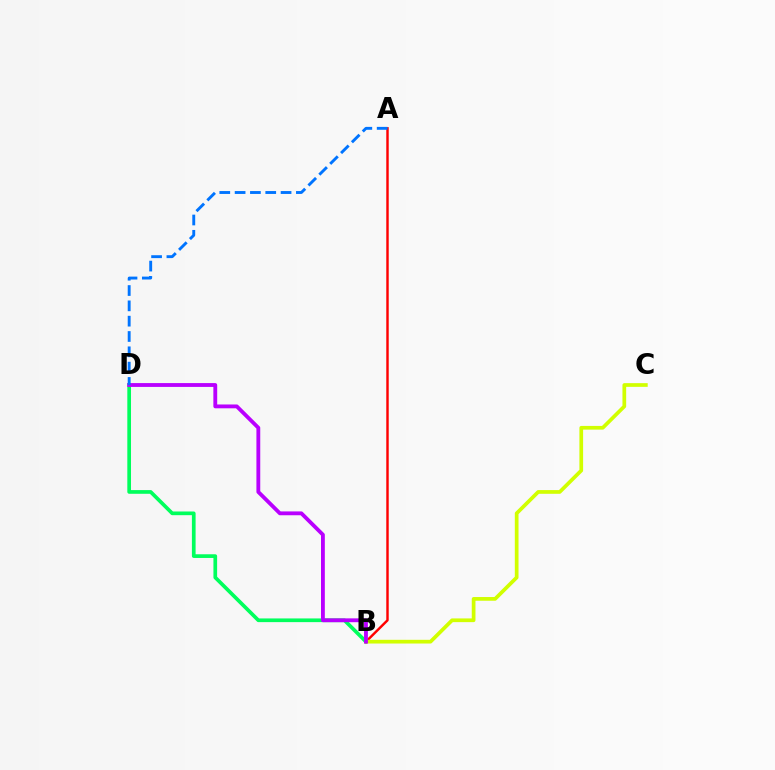{('A', 'B'): [{'color': '#ff0000', 'line_style': 'solid', 'thickness': 1.76}], ('B', 'D'): [{'color': '#00ff5c', 'line_style': 'solid', 'thickness': 2.66}, {'color': '#b900ff', 'line_style': 'solid', 'thickness': 2.76}], ('B', 'C'): [{'color': '#d1ff00', 'line_style': 'solid', 'thickness': 2.67}], ('A', 'D'): [{'color': '#0074ff', 'line_style': 'dashed', 'thickness': 2.08}]}